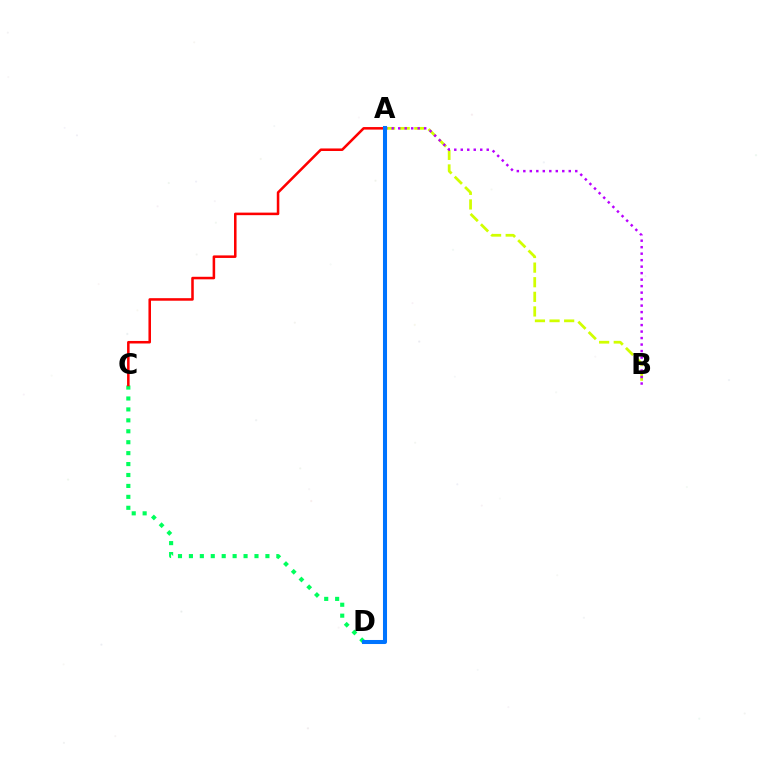{('C', 'D'): [{'color': '#00ff5c', 'line_style': 'dotted', 'thickness': 2.97}], ('A', 'C'): [{'color': '#ff0000', 'line_style': 'solid', 'thickness': 1.83}], ('A', 'B'): [{'color': '#d1ff00', 'line_style': 'dashed', 'thickness': 1.98}, {'color': '#b900ff', 'line_style': 'dotted', 'thickness': 1.76}], ('A', 'D'): [{'color': '#0074ff', 'line_style': 'solid', 'thickness': 2.91}]}